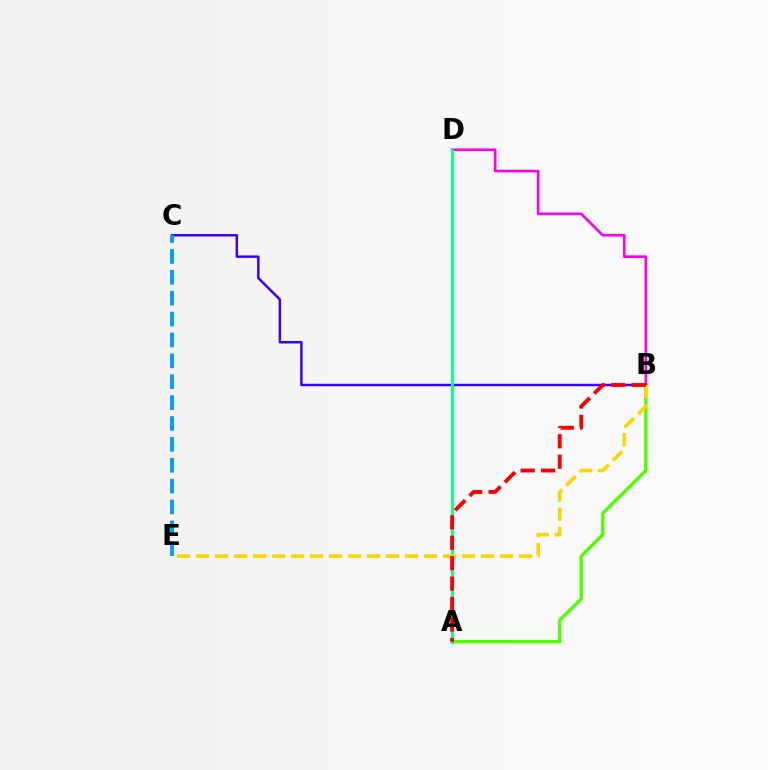{('A', 'B'): [{'color': '#4fff00', 'line_style': 'solid', 'thickness': 2.41}, {'color': '#ff0000', 'line_style': 'dashed', 'thickness': 2.78}], ('B', 'D'): [{'color': '#ff00ed', 'line_style': 'solid', 'thickness': 1.89}], ('B', 'C'): [{'color': '#3700ff', 'line_style': 'solid', 'thickness': 1.77}], ('A', 'D'): [{'color': '#00ff86', 'line_style': 'solid', 'thickness': 2.01}], ('C', 'E'): [{'color': '#009eff', 'line_style': 'dashed', 'thickness': 2.84}], ('B', 'E'): [{'color': '#ffd500', 'line_style': 'dashed', 'thickness': 2.58}]}